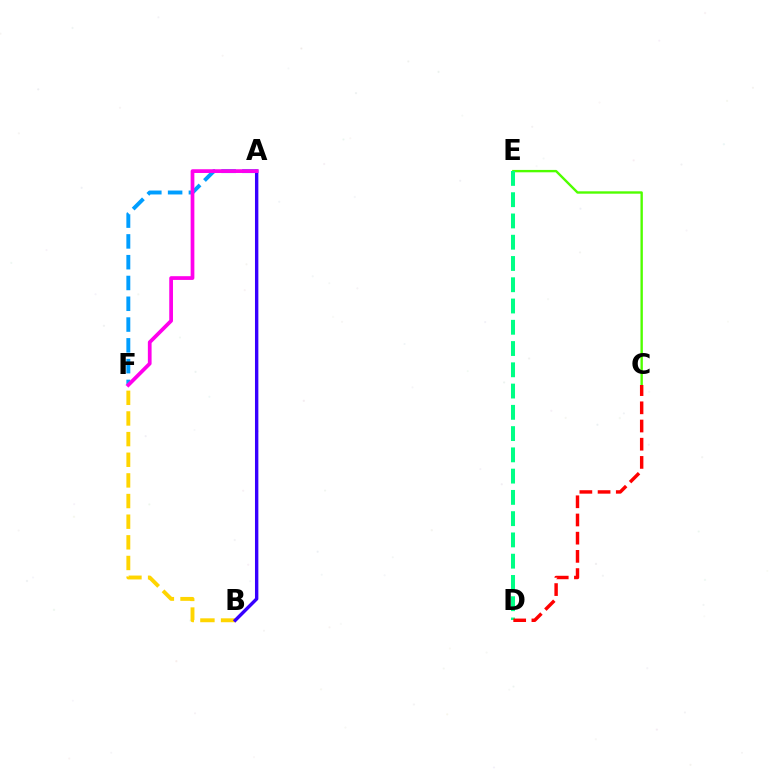{('B', 'F'): [{'color': '#ffd500', 'line_style': 'dashed', 'thickness': 2.8}], ('A', 'B'): [{'color': '#3700ff', 'line_style': 'solid', 'thickness': 2.44}], ('C', 'E'): [{'color': '#4fff00', 'line_style': 'solid', 'thickness': 1.71}], ('A', 'F'): [{'color': '#009eff', 'line_style': 'dashed', 'thickness': 2.82}, {'color': '#ff00ed', 'line_style': 'solid', 'thickness': 2.69}], ('D', 'E'): [{'color': '#00ff86', 'line_style': 'dashed', 'thickness': 2.89}], ('C', 'D'): [{'color': '#ff0000', 'line_style': 'dashed', 'thickness': 2.47}]}